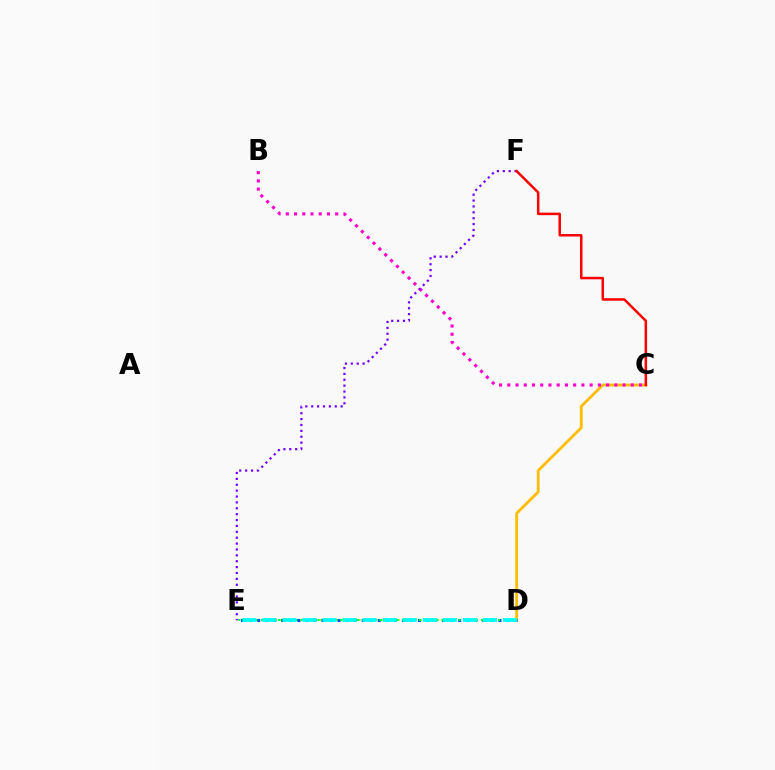{('C', 'D'): [{'color': '#ffbd00', 'line_style': 'solid', 'thickness': 2.04}], ('B', 'C'): [{'color': '#ff00cf', 'line_style': 'dotted', 'thickness': 2.24}], ('D', 'E'): [{'color': '#84ff00', 'line_style': 'dotted', 'thickness': 1.52}, {'color': '#004bff', 'line_style': 'dotted', 'thickness': 2.18}, {'color': '#00ff39', 'line_style': 'dotted', 'thickness': 1.53}, {'color': '#00fff6', 'line_style': 'dashed', 'thickness': 2.72}], ('E', 'F'): [{'color': '#7200ff', 'line_style': 'dotted', 'thickness': 1.6}], ('C', 'F'): [{'color': '#ff0000', 'line_style': 'solid', 'thickness': 1.81}]}